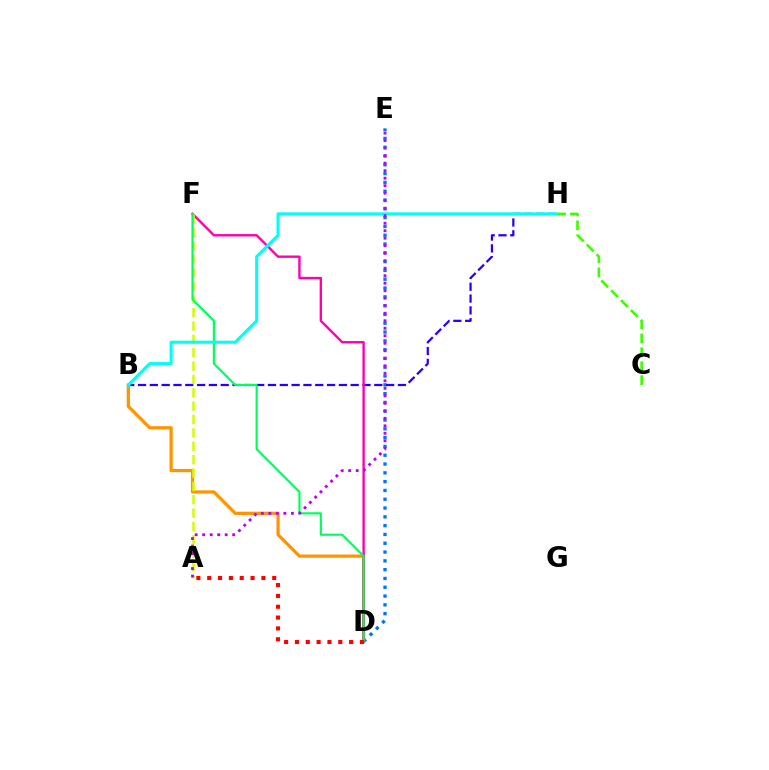{('D', 'E'): [{'color': '#0074ff', 'line_style': 'dotted', 'thickness': 2.39}], ('B', 'H'): [{'color': '#2500ff', 'line_style': 'dashed', 'thickness': 1.61}, {'color': '#00fff6', 'line_style': 'solid', 'thickness': 2.2}], ('B', 'D'): [{'color': '#ff9400', 'line_style': 'solid', 'thickness': 2.32}], ('D', 'F'): [{'color': '#ff00ac', 'line_style': 'solid', 'thickness': 1.71}, {'color': '#00ff5c', 'line_style': 'solid', 'thickness': 1.56}], ('A', 'F'): [{'color': '#d1ff00', 'line_style': 'dashed', 'thickness': 1.81}], ('C', 'H'): [{'color': '#3dff00', 'line_style': 'dashed', 'thickness': 1.9}], ('A', 'D'): [{'color': '#ff0000', 'line_style': 'dotted', 'thickness': 2.94}], ('A', 'E'): [{'color': '#b900ff', 'line_style': 'dotted', 'thickness': 2.04}]}